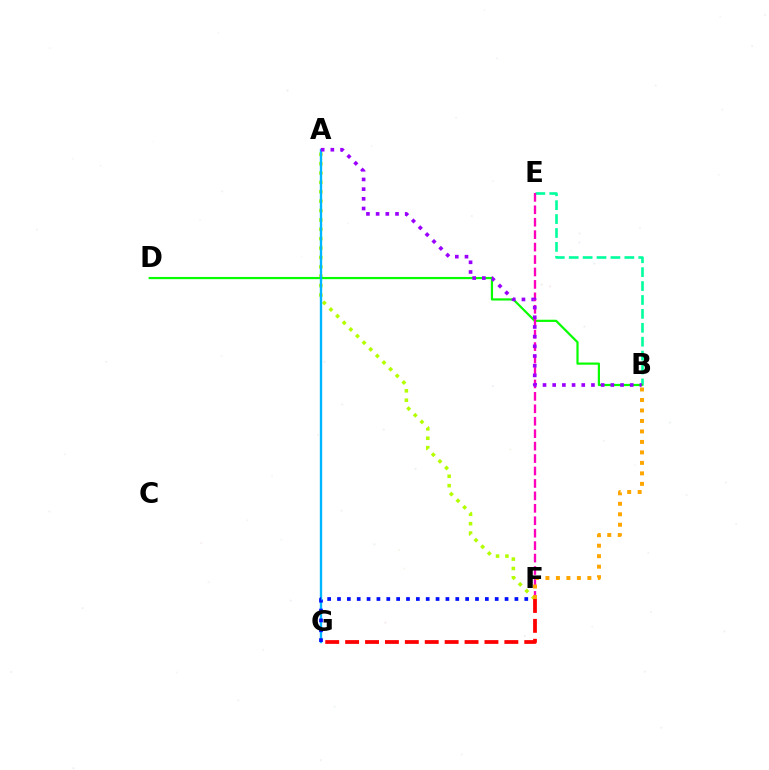{('A', 'F'): [{'color': '#b3ff00', 'line_style': 'dotted', 'thickness': 2.55}], ('B', 'E'): [{'color': '#00ff9d', 'line_style': 'dashed', 'thickness': 1.89}], ('B', 'D'): [{'color': '#08ff00', 'line_style': 'solid', 'thickness': 1.58}], ('E', 'F'): [{'color': '#ff00bd', 'line_style': 'dashed', 'thickness': 1.69}], ('A', 'G'): [{'color': '#00b5ff', 'line_style': 'solid', 'thickness': 1.69}], ('F', 'G'): [{'color': '#0010ff', 'line_style': 'dotted', 'thickness': 2.68}, {'color': '#ff0000', 'line_style': 'dashed', 'thickness': 2.7}], ('B', 'F'): [{'color': '#ffa500', 'line_style': 'dotted', 'thickness': 2.85}], ('A', 'B'): [{'color': '#9b00ff', 'line_style': 'dotted', 'thickness': 2.63}]}